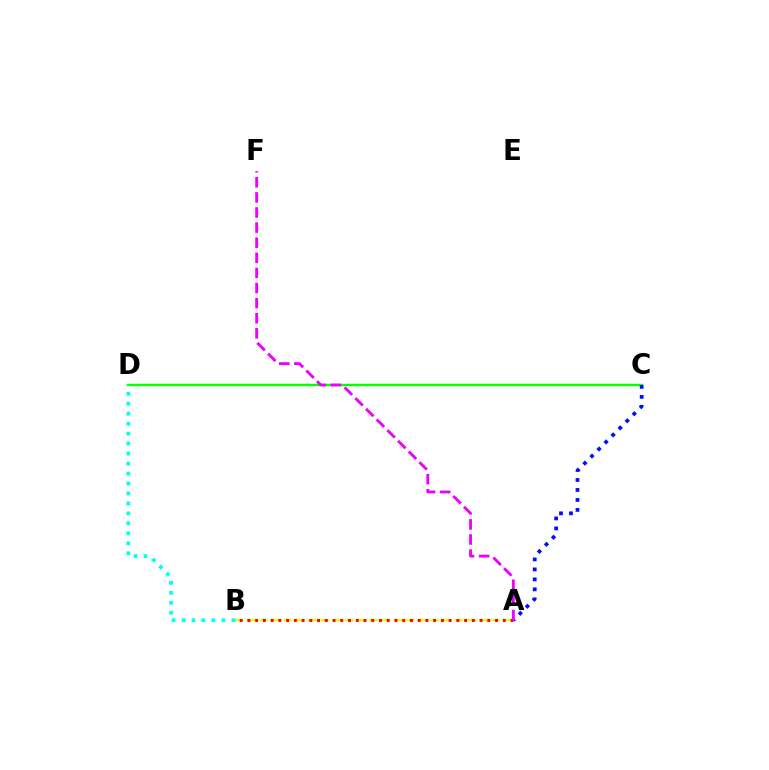{('A', 'B'): [{'color': '#fcf500', 'line_style': 'dashed', 'thickness': 1.66}, {'color': '#ff0000', 'line_style': 'dotted', 'thickness': 2.1}], ('C', 'D'): [{'color': '#08ff00', 'line_style': 'solid', 'thickness': 1.75}], ('A', 'C'): [{'color': '#0010ff', 'line_style': 'dotted', 'thickness': 2.71}], ('A', 'F'): [{'color': '#ee00ff', 'line_style': 'dashed', 'thickness': 2.05}], ('B', 'D'): [{'color': '#00fff6', 'line_style': 'dotted', 'thickness': 2.71}]}